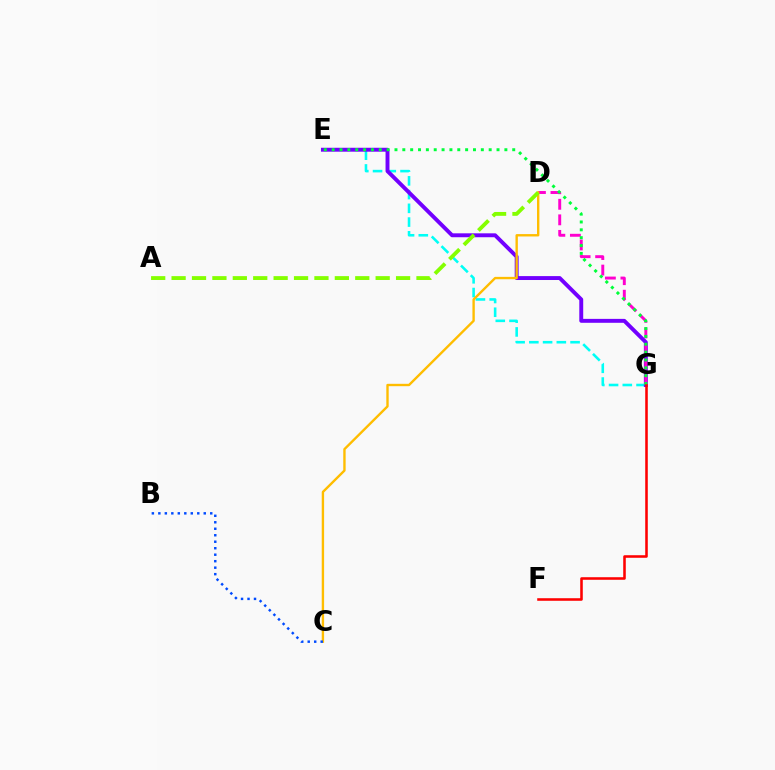{('E', 'G'): [{'color': '#00fff6', 'line_style': 'dashed', 'thickness': 1.87}, {'color': '#7200ff', 'line_style': 'solid', 'thickness': 2.82}, {'color': '#00ff39', 'line_style': 'dotted', 'thickness': 2.13}], ('D', 'G'): [{'color': '#ff00cf', 'line_style': 'dashed', 'thickness': 2.11}], ('C', 'D'): [{'color': '#ffbd00', 'line_style': 'solid', 'thickness': 1.71}], ('A', 'D'): [{'color': '#84ff00', 'line_style': 'dashed', 'thickness': 2.77}], ('F', 'G'): [{'color': '#ff0000', 'line_style': 'solid', 'thickness': 1.84}], ('B', 'C'): [{'color': '#004bff', 'line_style': 'dotted', 'thickness': 1.76}]}